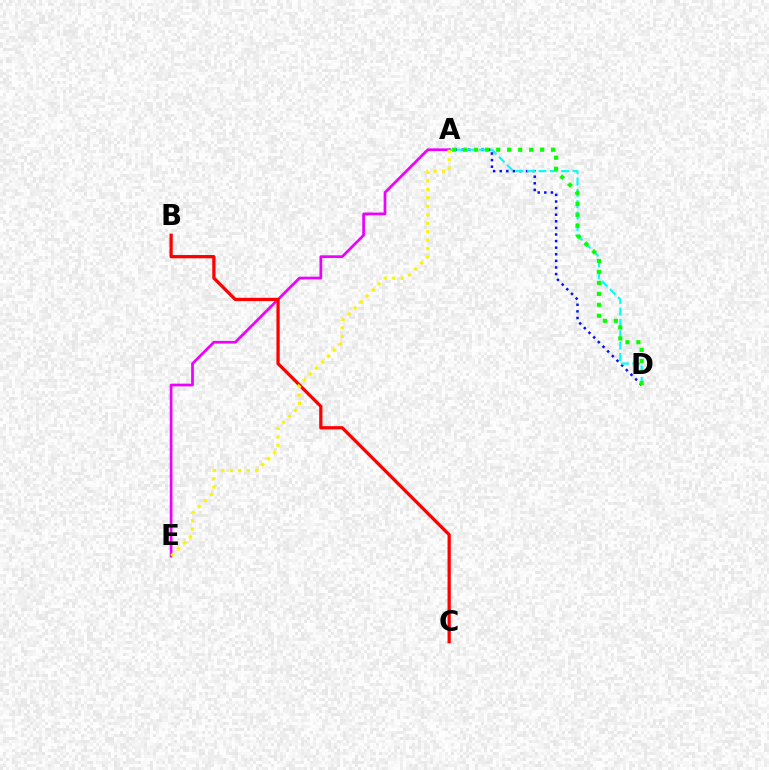{('A', 'D'): [{'color': '#0010ff', 'line_style': 'dotted', 'thickness': 1.79}, {'color': '#00fff6', 'line_style': 'dashed', 'thickness': 1.54}, {'color': '#08ff00', 'line_style': 'dotted', 'thickness': 2.99}], ('A', 'E'): [{'color': '#ee00ff', 'line_style': 'solid', 'thickness': 1.96}, {'color': '#fcf500', 'line_style': 'dotted', 'thickness': 2.3}], ('B', 'C'): [{'color': '#ff0000', 'line_style': 'solid', 'thickness': 2.34}]}